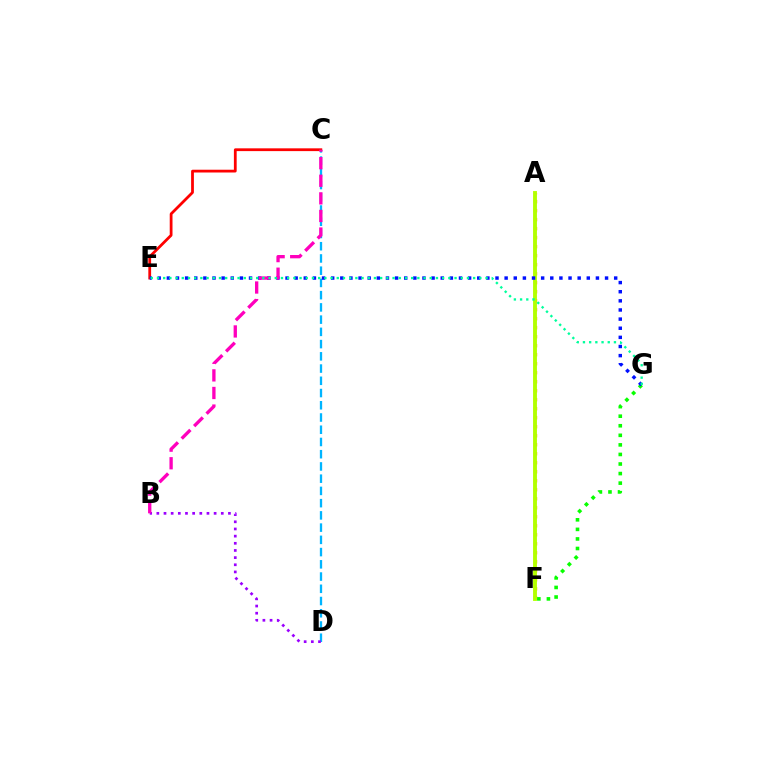{('A', 'F'): [{'color': '#ffa500', 'line_style': 'dotted', 'thickness': 2.45}, {'color': '#b3ff00', 'line_style': 'solid', 'thickness': 2.79}], ('C', 'D'): [{'color': '#00b5ff', 'line_style': 'dashed', 'thickness': 1.66}], ('F', 'G'): [{'color': '#08ff00', 'line_style': 'dotted', 'thickness': 2.6}], ('C', 'E'): [{'color': '#ff0000', 'line_style': 'solid', 'thickness': 2.0}], ('E', 'G'): [{'color': '#0010ff', 'line_style': 'dotted', 'thickness': 2.48}, {'color': '#00ff9d', 'line_style': 'dotted', 'thickness': 1.68}], ('B', 'D'): [{'color': '#9b00ff', 'line_style': 'dotted', 'thickness': 1.95}], ('B', 'C'): [{'color': '#ff00bd', 'line_style': 'dashed', 'thickness': 2.39}]}